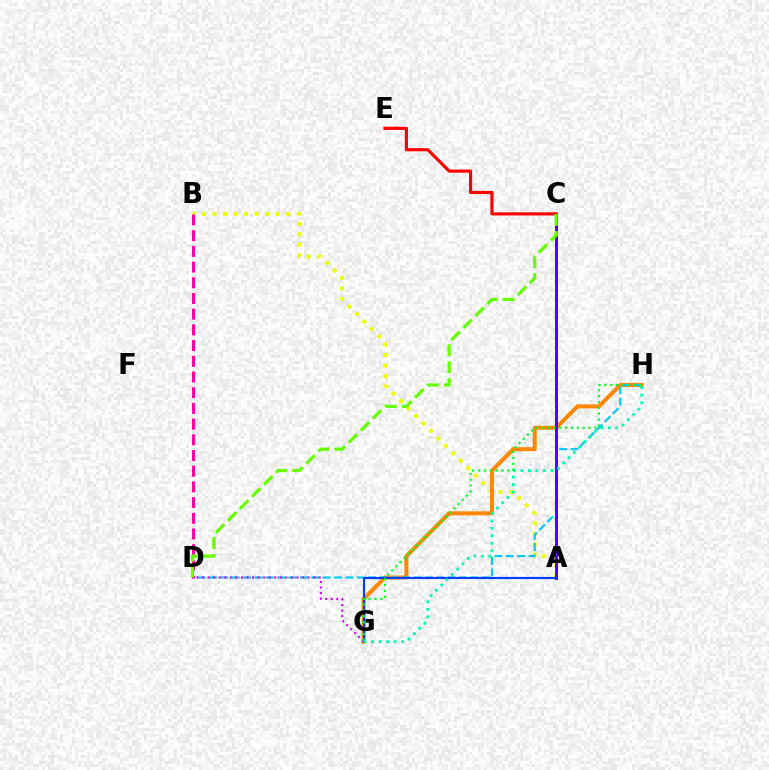{('A', 'B'): [{'color': '#eeff00', 'line_style': 'dotted', 'thickness': 2.87}], ('G', 'H'): [{'color': '#ff8800', 'line_style': 'solid', 'thickness': 2.89}, {'color': '#00ffaf', 'line_style': 'dotted', 'thickness': 2.04}, {'color': '#00ff27', 'line_style': 'dotted', 'thickness': 1.59}], ('D', 'H'): [{'color': '#00c7ff', 'line_style': 'dashed', 'thickness': 1.54}], ('B', 'D'): [{'color': '#ff00a0', 'line_style': 'dashed', 'thickness': 2.13}], ('A', 'C'): [{'color': '#4f00ff', 'line_style': 'solid', 'thickness': 2.14}], ('D', 'G'): [{'color': '#d600ff', 'line_style': 'dotted', 'thickness': 1.51}], ('A', 'G'): [{'color': '#003fff', 'line_style': 'solid', 'thickness': 1.57}], ('C', 'E'): [{'color': '#ff0000', 'line_style': 'solid', 'thickness': 2.27}], ('C', 'D'): [{'color': '#66ff00', 'line_style': 'dashed', 'thickness': 2.31}]}